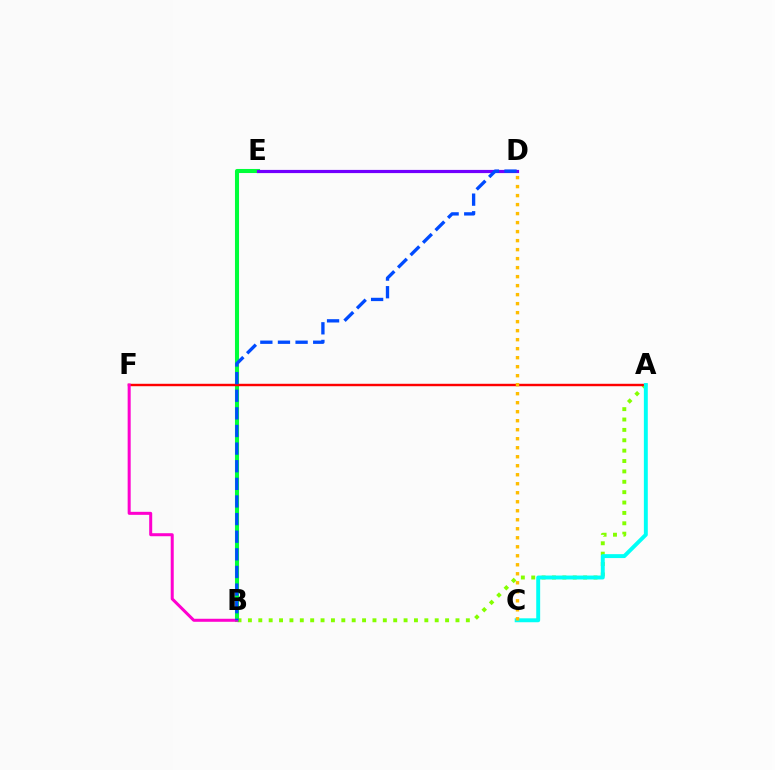{('A', 'B'): [{'color': '#84ff00', 'line_style': 'dotted', 'thickness': 2.82}], ('B', 'E'): [{'color': '#00ff39', 'line_style': 'solid', 'thickness': 2.93}], ('A', 'F'): [{'color': '#ff0000', 'line_style': 'solid', 'thickness': 1.74}], ('A', 'C'): [{'color': '#00fff6', 'line_style': 'solid', 'thickness': 2.82}], ('D', 'E'): [{'color': '#7200ff', 'line_style': 'solid', 'thickness': 2.3}], ('C', 'D'): [{'color': '#ffbd00', 'line_style': 'dotted', 'thickness': 2.45}], ('B', 'F'): [{'color': '#ff00cf', 'line_style': 'solid', 'thickness': 2.17}], ('B', 'D'): [{'color': '#004bff', 'line_style': 'dashed', 'thickness': 2.39}]}